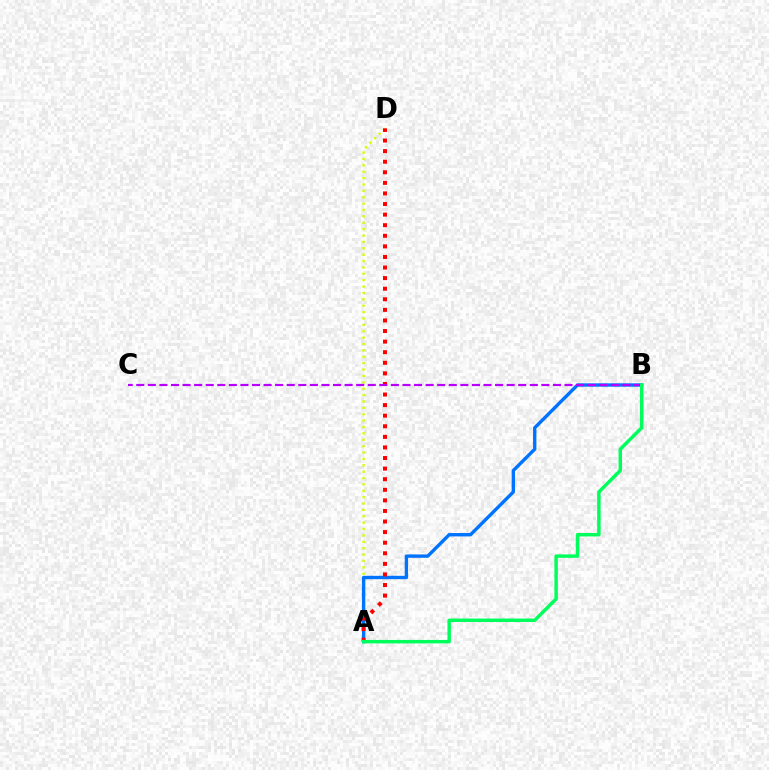{('A', 'D'): [{'color': '#d1ff00', 'line_style': 'dotted', 'thickness': 1.73}, {'color': '#ff0000', 'line_style': 'dotted', 'thickness': 2.88}], ('A', 'B'): [{'color': '#0074ff', 'line_style': 'solid', 'thickness': 2.43}, {'color': '#00ff5c', 'line_style': 'solid', 'thickness': 2.49}], ('B', 'C'): [{'color': '#b900ff', 'line_style': 'dashed', 'thickness': 1.57}]}